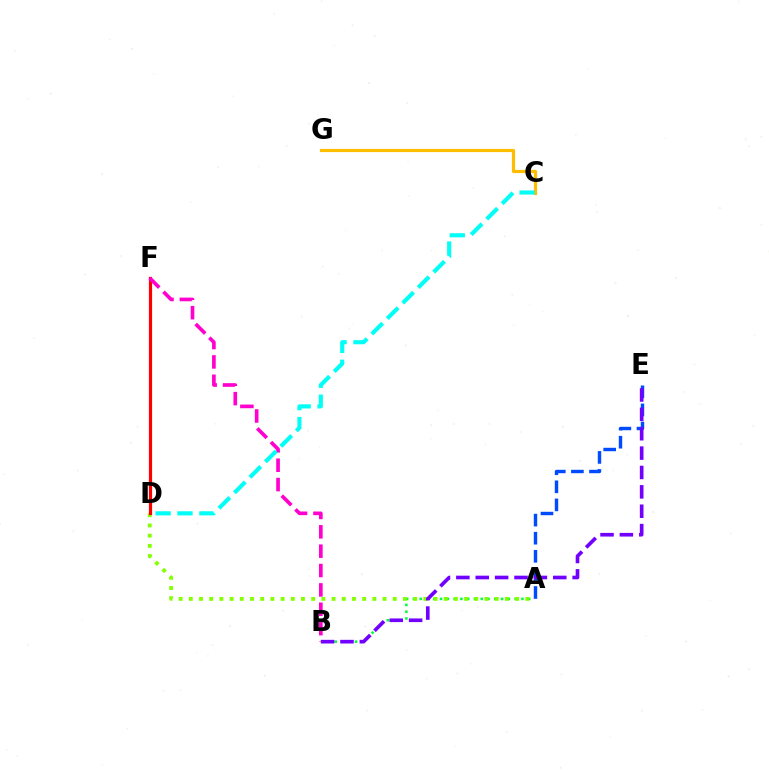{('A', 'B'): [{'color': '#00ff39', 'line_style': 'dotted', 'thickness': 1.84}], ('C', 'G'): [{'color': '#ffbd00', 'line_style': 'solid', 'thickness': 2.3}], ('A', 'D'): [{'color': '#84ff00', 'line_style': 'dotted', 'thickness': 2.77}], ('D', 'F'): [{'color': '#ff0000', 'line_style': 'solid', 'thickness': 2.31}], ('A', 'E'): [{'color': '#004bff', 'line_style': 'dashed', 'thickness': 2.46}], ('B', 'E'): [{'color': '#7200ff', 'line_style': 'dashed', 'thickness': 2.63}], ('B', 'F'): [{'color': '#ff00cf', 'line_style': 'dashed', 'thickness': 2.63}], ('C', 'D'): [{'color': '#00fff6', 'line_style': 'dashed', 'thickness': 2.97}]}